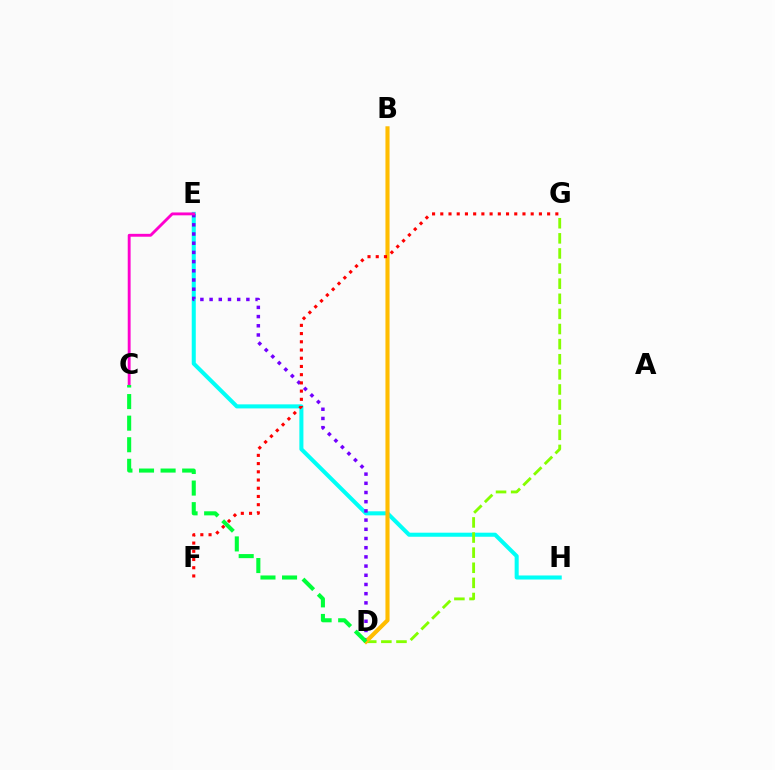{('E', 'H'): [{'color': '#00fff6', 'line_style': 'solid', 'thickness': 2.91}], ('D', 'E'): [{'color': '#7200ff', 'line_style': 'dotted', 'thickness': 2.5}], ('B', 'D'): [{'color': '#004bff', 'line_style': 'dashed', 'thickness': 1.97}, {'color': '#ffbd00', 'line_style': 'solid', 'thickness': 2.95}], ('D', 'G'): [{'color': '#84ff00', 'line_style': 'dashed', 'thickness': 2.05}], ('F', 'G'): [{'color': '#ff0000', 'line_style': 'dotted', 'thickness': 2.23}], ('C', 'E'): [{'color': '#ff00cf', 'line_style': 'solid', 'thickness': 2.07}], ('C', 'D'): [{'color': '#00ff39', 'line_style': 'dashed', 'thickness': 2.93}]}